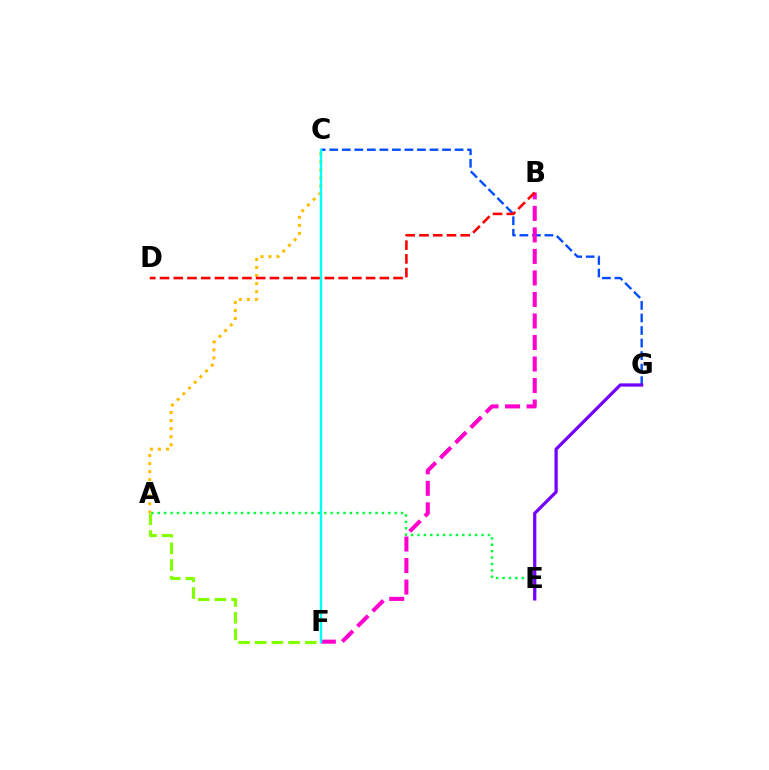{('A', 'C'): [{'color': '#ffbd00', 'line_style': 'dotted', 'thickness': 2.19}], ('C', 'G'): [{'color': '#004bff', 'line_style': 'dashed', 'thickness': 1.7}], ('A', 'E'): [{'color': '#00ff39', 'line_style': 'dotted', 'thickness': 1.74}], ('B', 'F'): [{'color': '#ff00cf', 'line_style': 'dashed', 'thickness': 2.92}], ('E', 'G'): [{'color': '#7200ff', 'line_style': 'solid', 'thickness': 2.33}], ('B', 'D'): [{'color': '#ff0000', 'line_style': 'dashed', 'thickness': 1.87}], ('A', 'F'): [{'color': '#84ff00', 'line_style': 'dashed', 'thickness': 2.26}], ('C', 'F'): [{'color': '#00fff6', 'line_style': 'solid', 'thickness': 1.74}]}